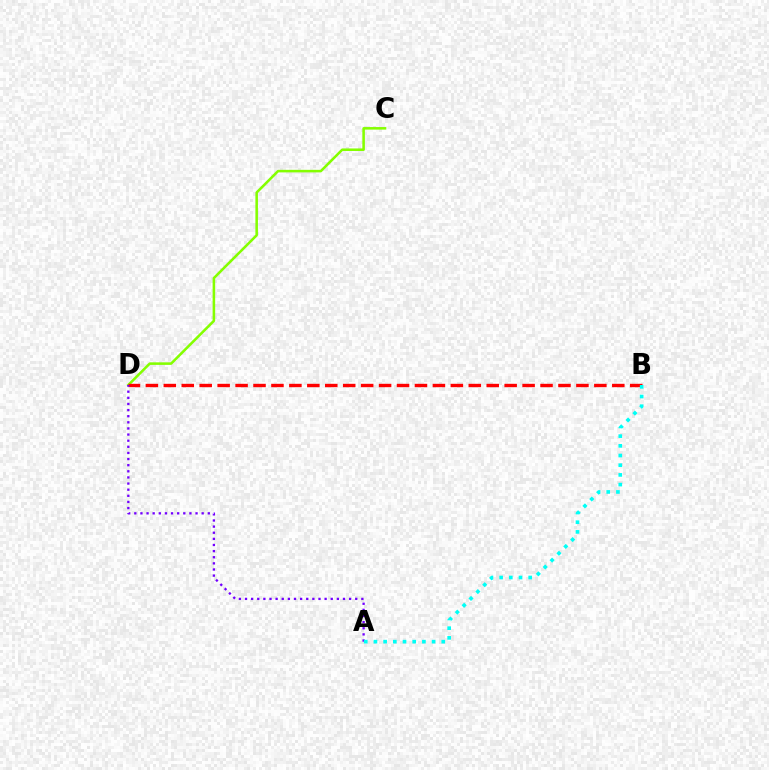{('C', 'D'): [{'color': '#84ff00', 'line_style': 'solid', 'thickness': 1.84}], ('B', 'D'): [{'color': '#ff0000', 'line_style': 'dashed', 'thickness': 2.44}], ('A', 'D'): [{'color': '#7200ff', 'line_style': 'dotted', 'thickness': 1.66}], ('A', 'B'): [{'color': '#00fff6', 'line_style': 'dotted', 'thickness': 2.63}]}